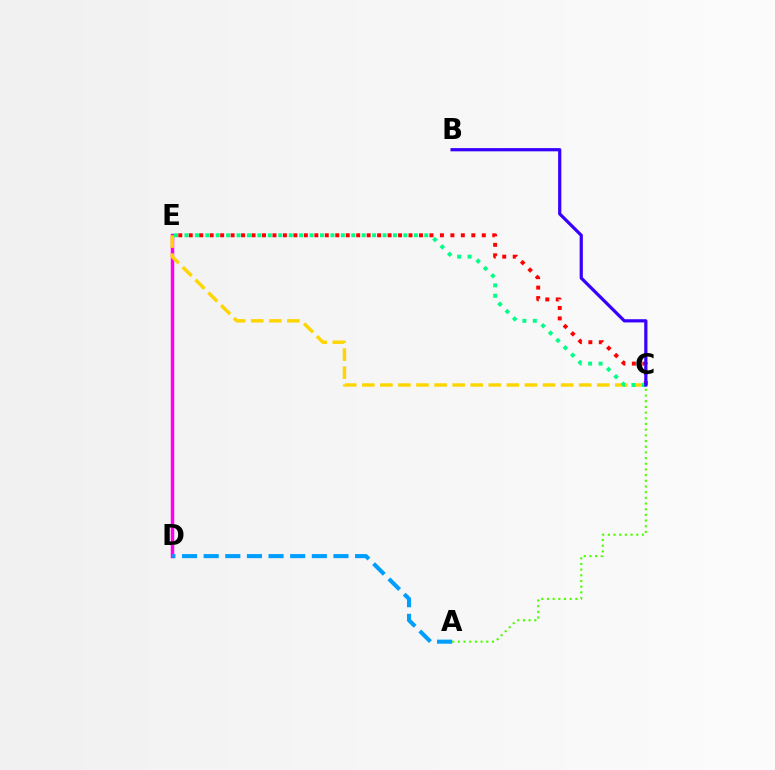{('C', 'E'): [{'color': '#ff0000', 'line_style': 'dotted', 'thickness': 2.84}, {'color': '#ffd500', 'line_style': 'dashed', 'thickness': 2.46}, {'color': '#00ff86', 'line_style': 'dotted', 'thickness': 2.83}], ('D', 'E'): [{'color': '#ff00ed', 'line_style': 'solid', 'thickness': 2.49}], ('A', 'C'): [{'color': '#4fff00', 'line_style': 'dotted', 'thickness': 1.54}], ('A', 'D'): [{'color': '#009eff', 'line_style': 'dashed', 'thickness': 2.94}], ('B', 'C'): [{'color': '#3700ff', 'line_style': 'solid', 'thickness': 2.31}]}